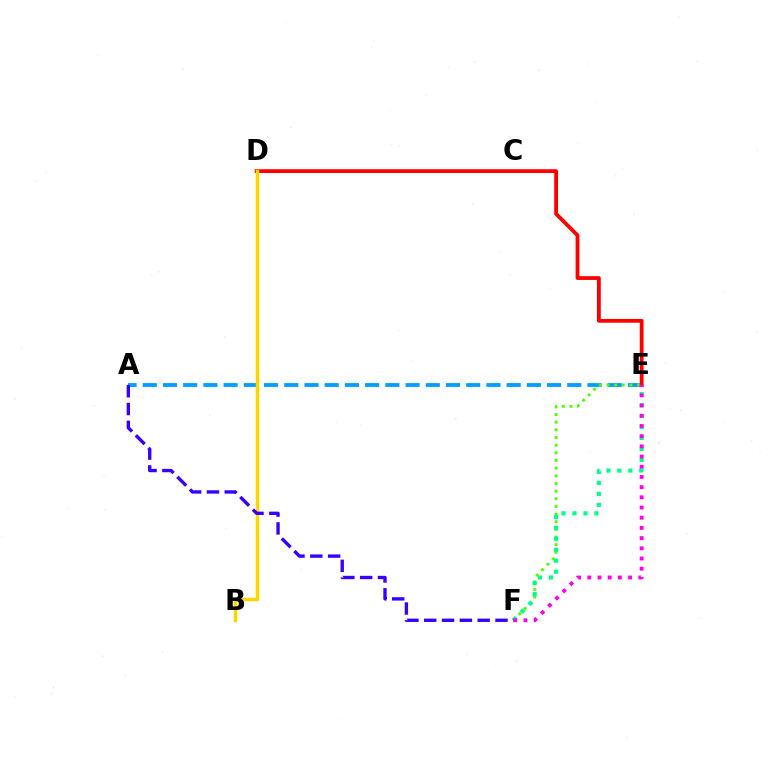{('A', 'E'): [{'color': '#009eff', 'line_style': 'dashed', 'thickness': 2.75}], ('E', 'F'): [{'color': '#4fff00', 'line_style': 'dotted', 'thickness': 2.08}, {'color': '#00ff86', 'line_style': 'dotted', 'thickness': 2.98}, {'color': '#ff00ed', 'line_style': 'dotted', 'thickness': 2.77}], ('D', 'E'): [{'color': '#ff0000', 'line_style': 'solid', 'thickness': 2.73}], ('B', 'D'): [{'color': '#ffd500', 'line_style': 'solid', 'thickness': 2.51}], ('A', 'F'): [{'color': '#3700ff', 'line_style': 'dashed', 'thickness': 2.42}]}